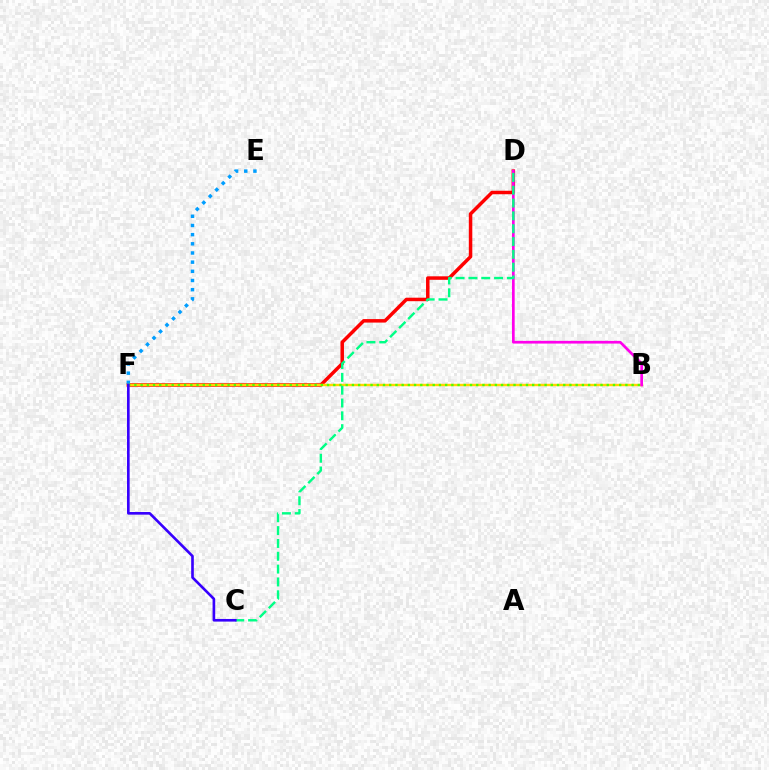{('D', 'F'): [{'color': '#ff0000', 'line_style': 'solid', 'thickness': 2.51}], ('E', 'F'): [{'color': '#009eff', 'line_style': 'dotted', 'thickness': 2.49}], ('B', 'F'): [{'color': '#ffd500', 'line_style': 'solid', 'thickness': 1.74}, {'color': '#4fff00', 'line_style': 'dotted', 'thickness': 1.69}], ('B', 'D'): [{'color': '#ff00ed', 'line_style': 'solid', 'thickness': 1.94}], ('C', 'D'): [{'color': '#00ff86', 'line_style': 'dashed', 'thickness': 1.74}], ('C', 'F'): [{'color': '#3700ff', 'line_style': 'solid', 'thickness': 1.9}]}